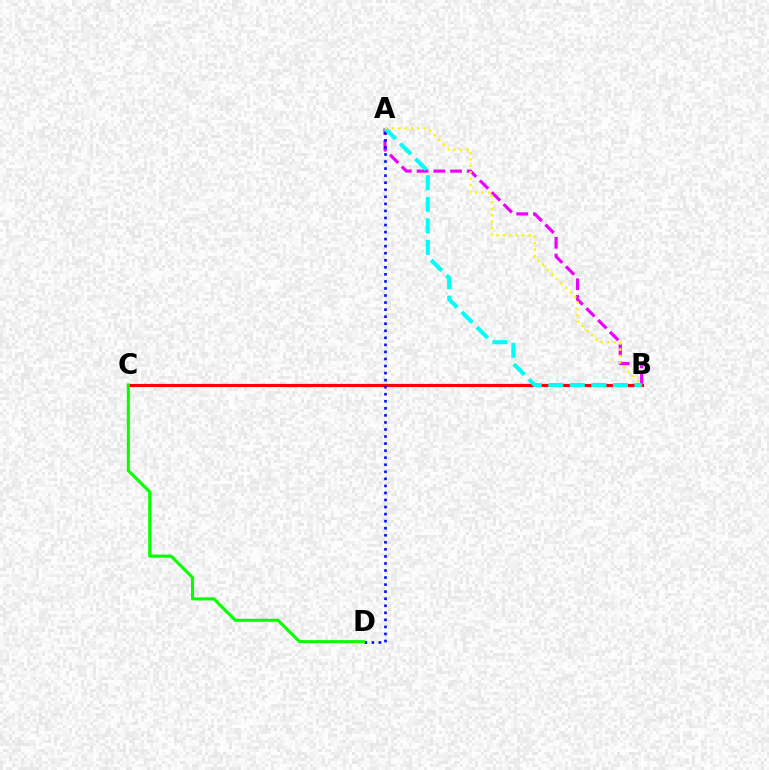{('A', 'B'): [{'color': '#ee00ff', 'line_style': 'dashed', 'thickness': 2.28}, {'color': '#00fff6', 'line_style': 'dashed', 'thickness': 2.93}, {'color': '#fcf500', 'line_style': 'dotted', 'thickness': 1.75}], ('B', 'C'): [{'color': '#ff0000', 'line_style': 'solid', 'thickness': 2.27}], ('A', 'D'): [{'color': '#0010ff', 'line_style': 'dotted', 'thickness': 1.92}], ('C', 'D'): [{'color': '#08ff00', 'line_style': 'solid', 'thickness': 2.21}]}